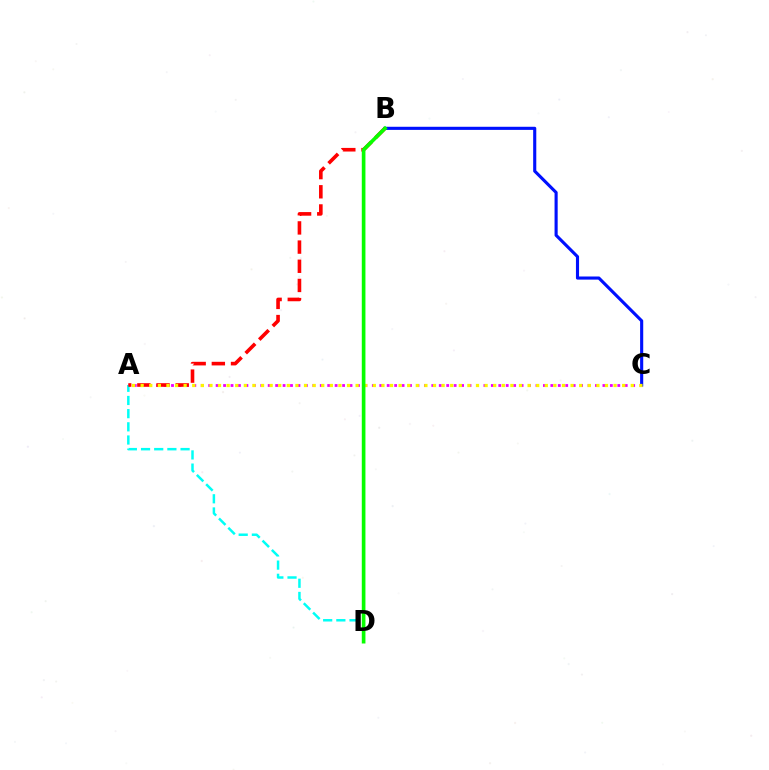{('A', 'C'): [{'color': '#ee00ff', 'line_style': 'dotted', 'thickness': 2.02}, {'color': '#fcf500', 'line_style': 'dotted', 'thickness': 2.34}], ('A', 'D'): [{'color': '#00fff6', 'line_style': 'dashed', 'thickness': 1.79}], ('B', 'C'): [{'color': '#0010ff', 'line_style': 'solid', 'thickness': 2.24}], ('A', 'B'): [{'color': '#ff0000', 'line_style': 'dashed', 'thickness': 2.6}], ('B', 'D'): [{'color': '#08ff00', 'line_style': 'solid', 'thickness': 2.63}]}